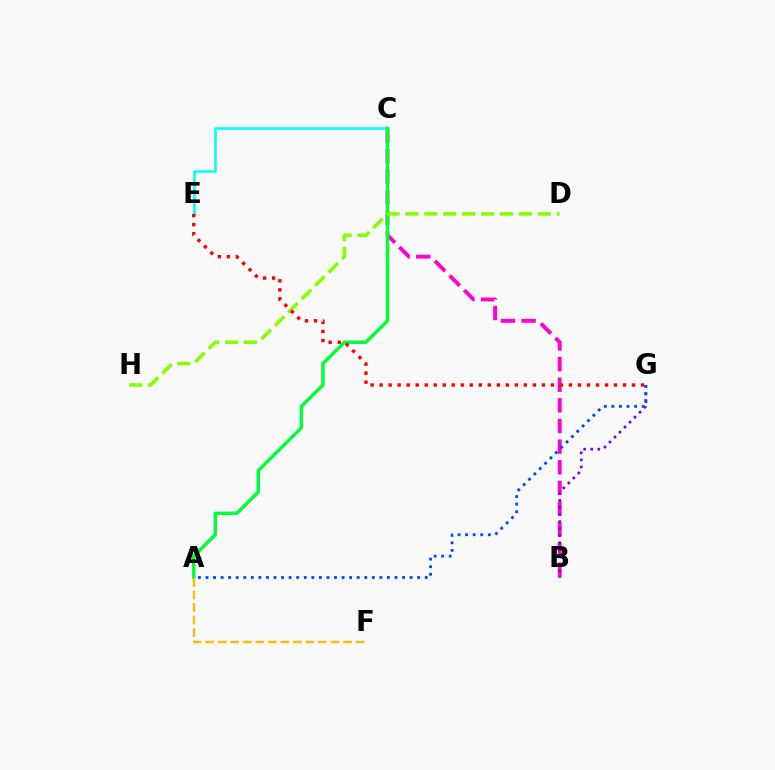{('B', 'C'): [{'color': '#ff00cf', 'line_style': 'dashed', 'thickness': 2.8}], ('C', 'E'): [{'color': '#00fff6', 'line_style': 'solid', 'thickness': 1.86}], ('A', 'C'): [{'color': '#00ff39', 'line_style': 'solid', 'thickness': 2.49}], ('D', 'H'): [{'color': '#84ff00', 'line_style': 'dashed', 'thickness': 2.57}], ('B', 'G'): [{'color': '#7200ff', 'line_style': 'dotted', 'thickness': 1.92}], ('A', 'G'): [{'color': '#004bff', 'line_style': 'dotted', 'thickness': 2.05}], ('E', 'G'): [{'color': '#ff0000', 'line_style': 'dotted', 'thickness': 2.45}], ('A', 'F'): [{'color': '#ffbd00', 'line_style': 'dashed', 'thickness': 1.7}]}